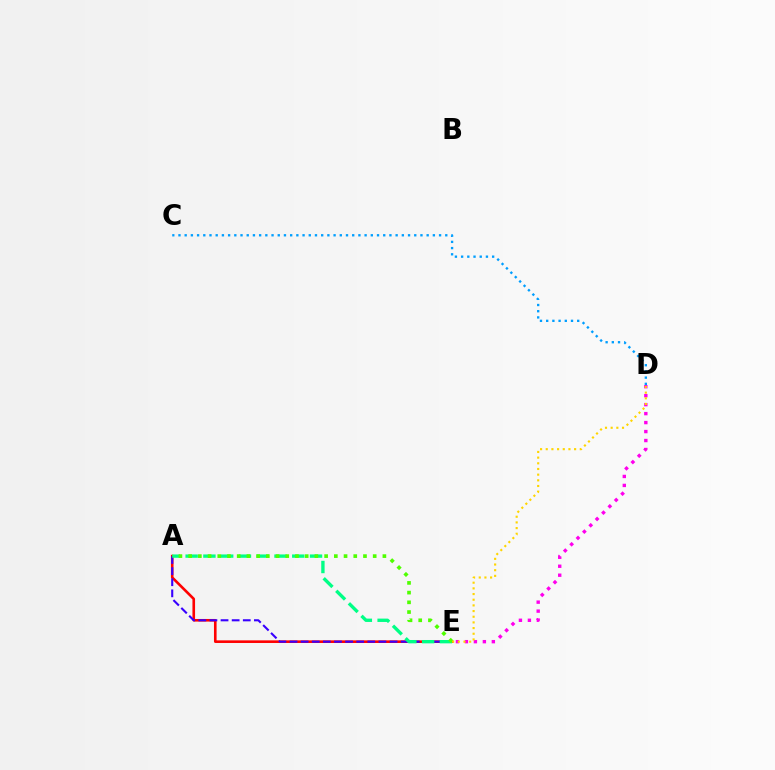{('A', 'E'): [{'color': '#ff0000', 'line_style': 'solid', 'thickness': 1.88}, {'color': '#3700ff', 'line_style': 'dashed', 'thickness': 1.51}, {'color': '#00ff86', 'line_style': 'dashed', 'thickness': 2.41}, {'color': '#4fff00', 'line_style': 'dotted', 'thickness': 2.64}], ('D', 'E'): [{'color': '#ff00ed', 'line_style': 'dotted', 'thickness': 2.44}, {'color': '#ffd500', 'line_style': 'dotted', 'thickness': 1.54}], ('C', 'D'): [{'color': '#009eff', 'line_style': 'dotted', 'thickness': 1.69}]}